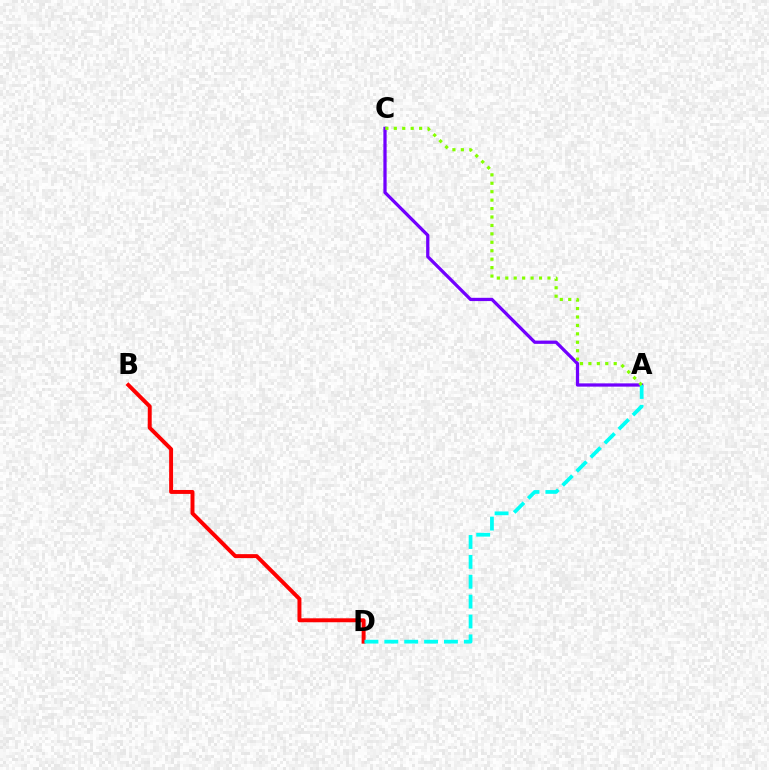{('A', 'C'): [{'color': '#7200ff', 'line_style': 'solid', 'thickness': 2.35}, {'color': '#84ff00', 'line_style': 'dotted', 'thickness': 2.29}], ('B', 'D'): [{'color': '#ff0000', 'line_style': 'solid', 'thickness': 2.84}], ('A', 'D'): [{'color': '#00fff6', 'line_style': 'dashed', 'thickness': 2.7}]}